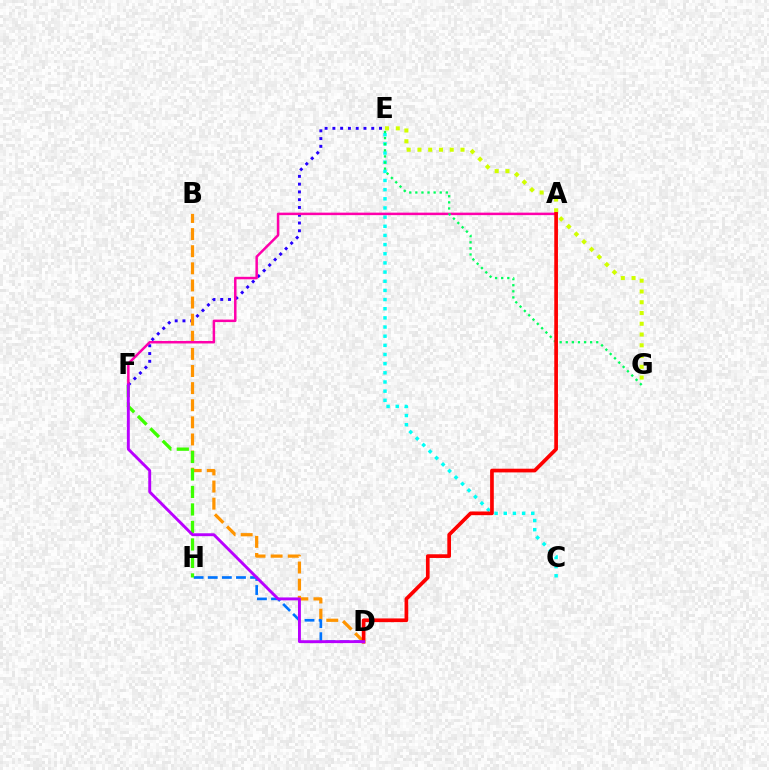{('E', 'F'): [{'color': '#2500ff', 'line_style': 'dotted', 'thickness': 2.11}], ('C', 'E'): [{'color': '#00fff6', 'line_style': 'dotted', 'thickness': 2.49}], ('B', 'D'): [{'color': '#ff9400', 'line_style': 'dashed', 'thickness': 2.32}], ('D', 'H'): [{'color': '#0074ff', 'line_style': 'dashed', 'thickness': 1.92}], ('E', 'G'): [{'color': '#d1ff00', 'line_style': 'dotted', 'thickness': 2.92}, {'color': '#00ff5c', 'line_style': 'dotted', 'thickness': 1.66}], ('F', 'H'): [{'color': '#3dff00', 'line_style': 'dashed', 'thickness': 2.38}], ('A', 'F'): [{'color': '#ff00ac', 'line_style': 'solid', 'thickness': 1.8}], ('A', 'D'): [{'color': '#ff0000', 'line_style': 'solid', 'thickness': 2.66}], ('D', 'F'): [{'color': '#b900ff', 'line_style': 'solid', 'thickness': 2.09}]}